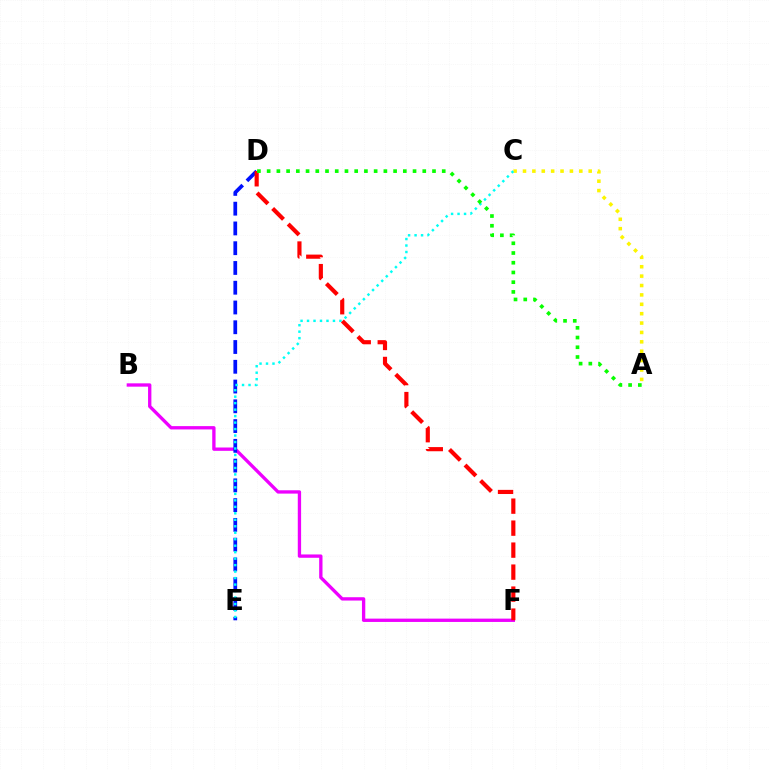{('B', 'F'): [{'color': '#ee00ff', 'line_style': 'solid', 'thickness': 2.39}], ('A', 'C'): [{'color': '#fcf500', 'line_style': 'dotted', 'thickness': 2.55}], ('D', 'E'): [{'color': '#0010ff', 'line_style': 'dashed', 'thickness': 2.68}], ('C', 'E'): [{'color': '#00fff6', 'line_style': 'dotted', 'thickness': 1.76}], ('D', 'F'): [{'color': '#ff0000', 'line_style': 'dashed', 'thickness': 2.99}], ('A', 'D'): [{'color': '#08ff00', 'line_style': 'dotted', 'thickness': 2.64}]}